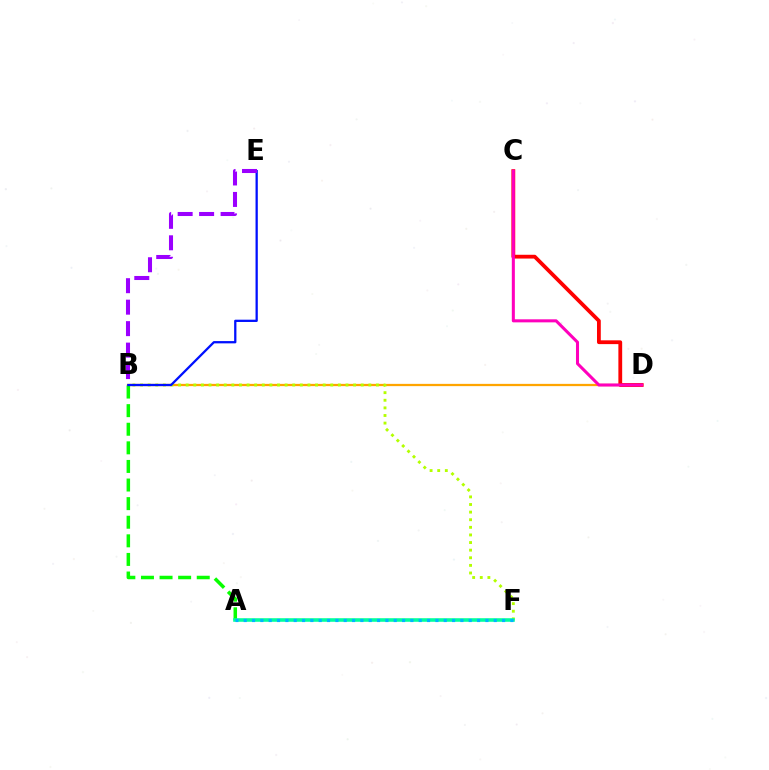{('B', 'D'): [{'color': '#ffa500', 'line_style': 'solid', 'thickness': 1.63}], ('C', 'D'): [{'color': '#ff0000', 'line_style': 'solid', 'thickness': 2.73}, {'color': '#ff00bd', 'line_style': 'solid', 'thickness': 2.19}], ('B', 'F'): [{'color': '#b3ff00', 'line_style': 'dotted', 'thickness': 2.07}], ('A', 'B'): [{'color': '#08ff00', 'line_style': 'dashed', 'thickness': 2.53}], ('B', 'E'): [{'color': '#0010ff', 'line_style': 'solid', 'thickness': 1.64}, {'color': '#9b00ff', 'line_style': 'dashed', 'thickness': 2.92}], ('A', 'F'): [{'color': '#00ff9d', 'line_style': 'solid', 'thickness': 2.58}, {'color': '#00b5ff', 'line_style': 'dotted', 'thickness': 2.26}]}